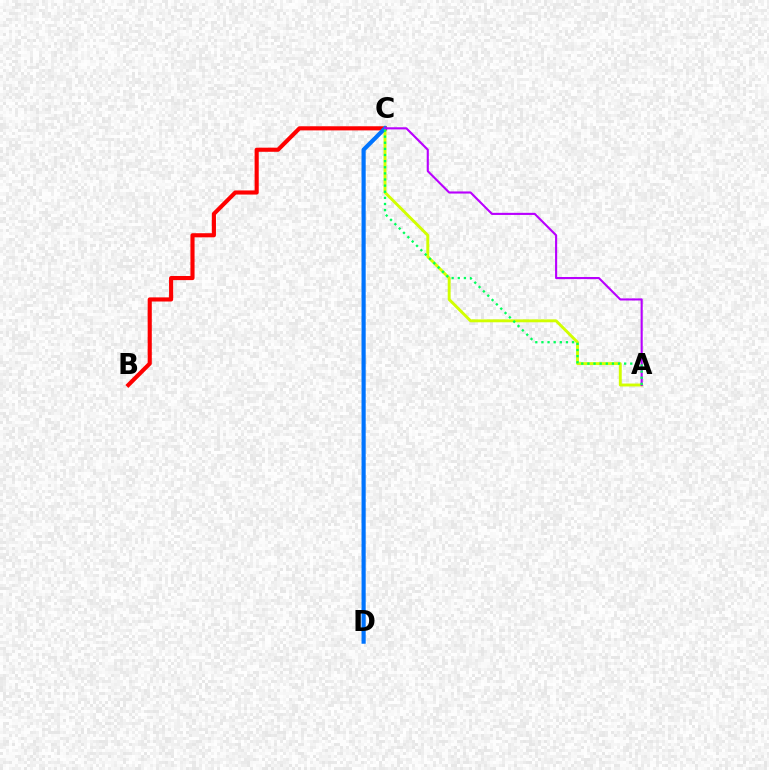{('A', 'C'): [{'color': '#d1ff00', 'line_style': 'solid', 'thickness': 2.09}, {'color': '#b900ff', 'line_style': 'solid', 'thickness': 1.52}, {'color': '#00ff5c', 'line_style': 'dotted', 'thickness': 1.66}], ('B', 'C'): [{'color': '#ff0000', 'line_style': 'solid', 'thickness': 2.97}], ('C', 'D'): [{'color': '#0074ff', 'line_style': 'solid', 'thickness': 3.0}]}